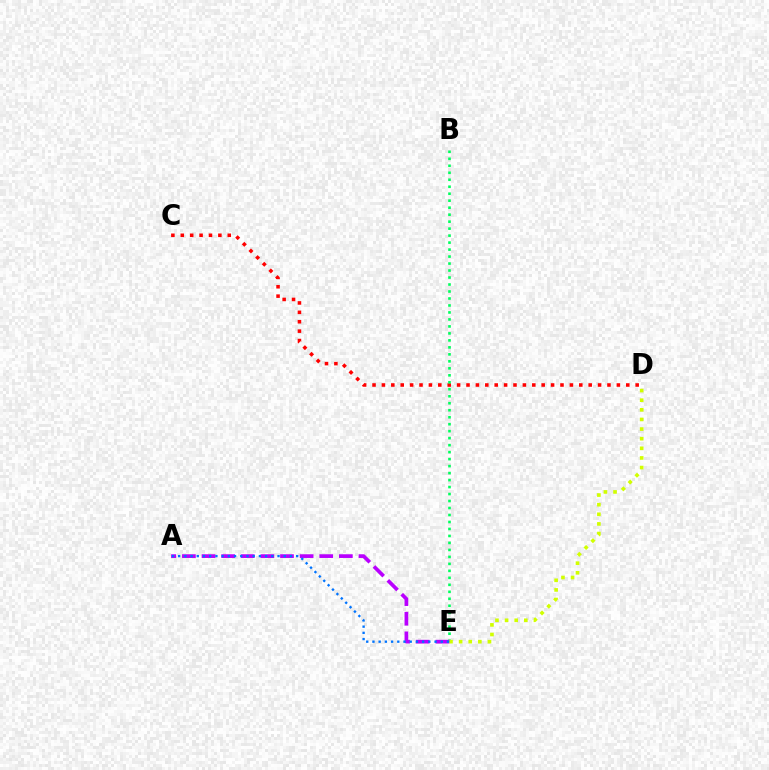{('C', 'D'): [{'color': '#ff0000', 'line_style': 'dotted', 'thickness': 2.55}], ('B', 'E'): [{'color': '#00ff5c', 'line_style': 'dotted', 'thickness': 1.9}], ('D', 'E'): [{'color': '#d1ff00', 'line_style': 'dotted', 'thickness': 2.61}], ('A', 'E'): [{'color': '#b900ff', 'line_style': 'dashed', 'thickness': 2.67}, {'color': '#0074ff', 'line_style': 'dotted', 'thickness': 1.69}]}